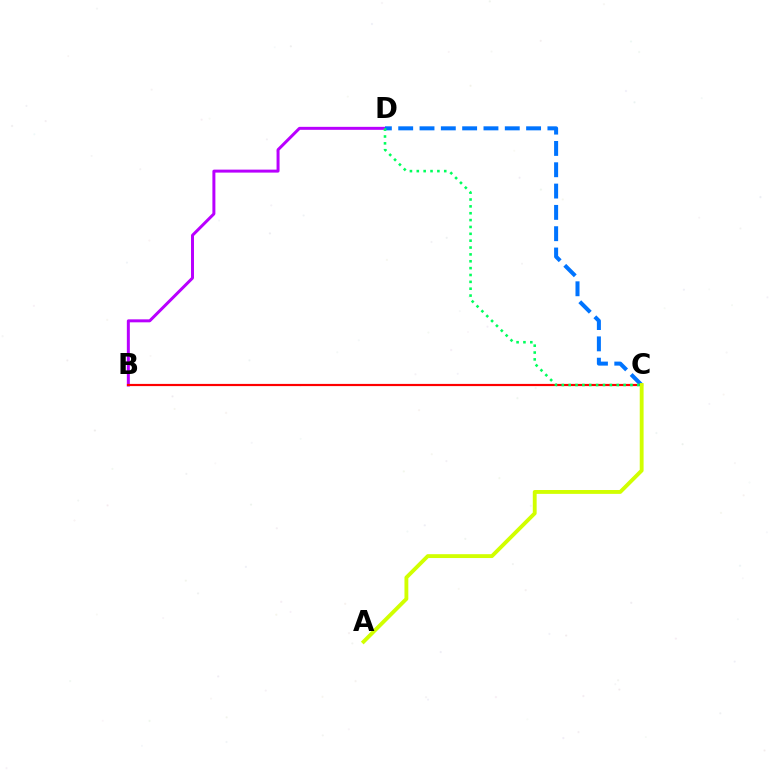{('B', 'D'): [{'color': '#b900ff', 'line_style': 'solid', 'thickness': 2.15}], ('C', 'D'): [{'color': '#0074ff', 'line_style': 'dashed', 'thickness': 2.9}, {'color': '#00ff5c', 'line_style': 'dotted', 'thickness': 1.86}], ('B', 'C'): [{'color': '#ff0000', 'line_style': 'solid', 'thickness': 1.58}], ('A', 'C'): [{'color': '#d1ff00', 'line_style': 'solid', 'thickness': 2.78}]}